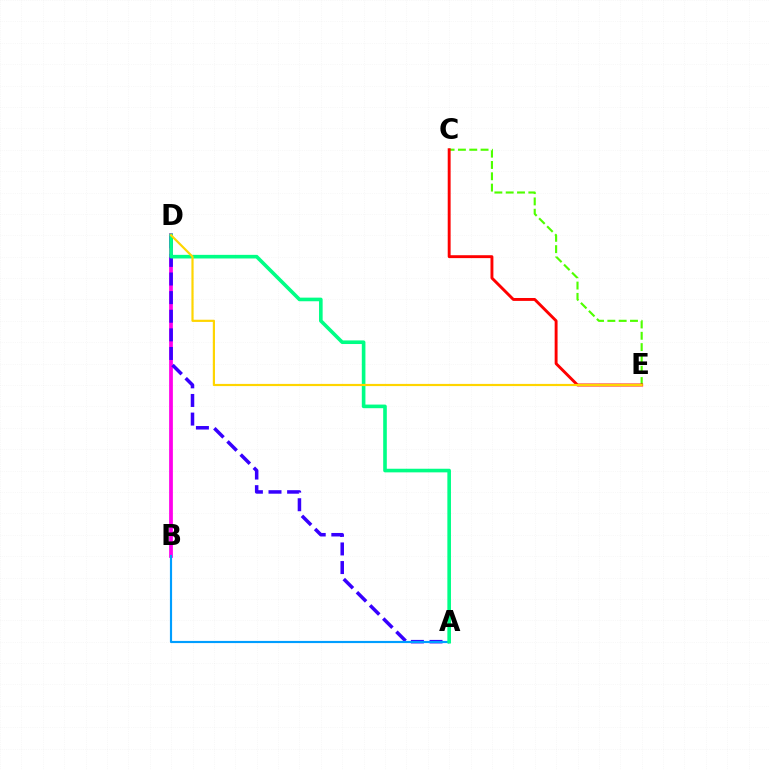{('C', 'E'): [{'color': '#4fff00', 'line_style': 'dashed', 'thickness': 1.54}, {'color': '#ff0000', 'line_style': 'solid', 'thickness': 2.09}], ('B', 'D'): [{'color': '#ff00ed', 'line_style': 'solid', 'thickness': 2.7}], ('A', 'D'): [{'color': '#3700ff', 'line_style': 'dashed', 'thickness': 2.53}, {'color': '#00ff86', 'line_style': 'solid', 'thickness': 2.6}], ('A', 'B'): [{'color': '#009eff', 'line_style': 'solid', 'thickness': 1.56}], ('D', 'E'): [{'color': '#ffd500', 'line_style': 'solid', 'thickness': 1.57}]}